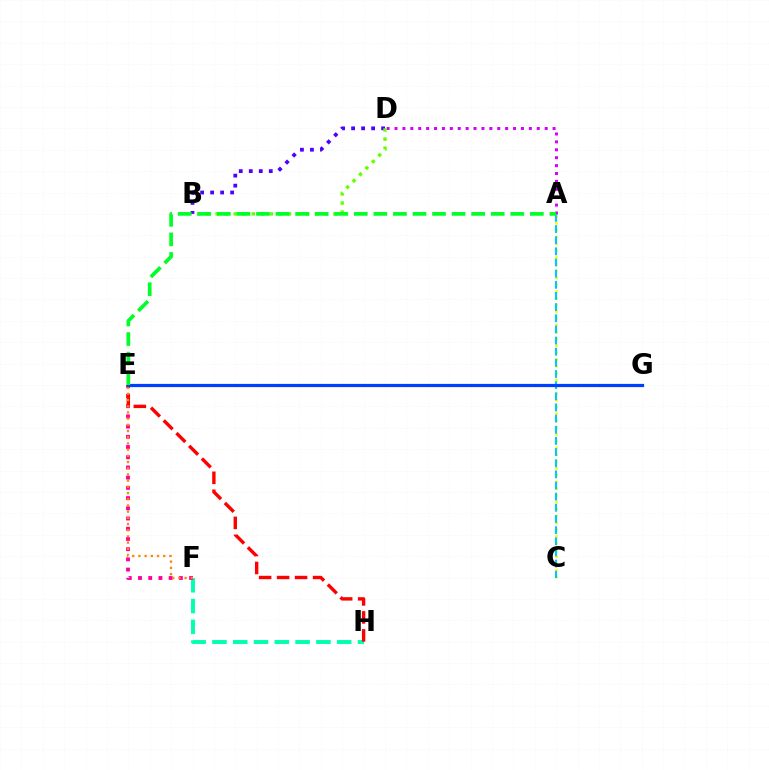{('B', 'D'): [{'color': '#4f00ff', 'line_style': 'dotted', 'thickness': 2.72}, {'color': '#66ff00', 'line_style': 'dotted', 'thickness': 2.46}], ('A', 'D'): [{'color': '#d600ff', 'line_style': 'dotted', 'thickness': 2.15}], ('F', 'H'): [{'color': '#00ffaf', 'line_style': 'dashed', 'thickness': 2.83}], ('E', 'F'): [{'color': '#ff00a0', 'line_style': 'dotted', 'thickness': 2.77}, {'color': '#ff8800', 'line_style': 'dotted', 'thickness': 1.68}], ('E', 'H'): [{'color': '#ff0000', 'line_style': 'dashed', 'thickness': 2.44}], ('A', 'C'): [{'color': '#eeff00', 'line_style': 'dotted', 'thickness': 1.85}, {'color': '#00c7ff', 'line_style': 'dashed', 'thickness': 1.51}], ('E', 'G'): [{'color': '#003fff', 'line_style': 'solid', 'thickness': 2.31}], ('A', 'E'): [{'color': '#00ff27', 'line_style': 'dashed', 'thickness': 2.66}]}